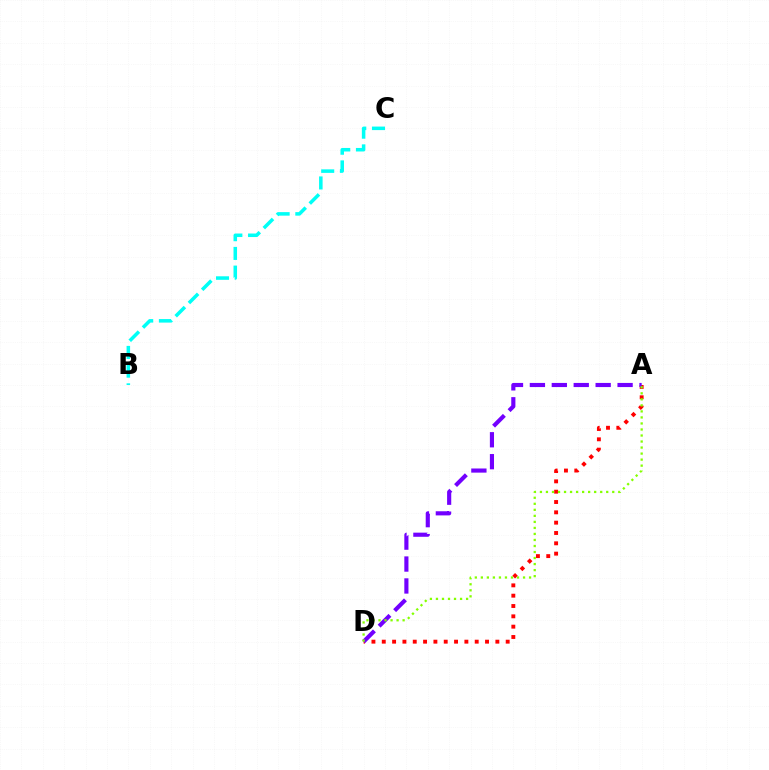{('A', 'D'): [{'color': '#ff0000', 'line_style': 'dotted', 'thickness': 2.81}, {'color': '#7200ff', 'line_style': 'dashed', 'thickness': 2.98}, {'color': '#84ff00', 'line_style': 'dotted', 'thickness': 1.64}], ('B', 'C'): [{'color': '#00fff6', 'line_style': 'dashed', 'thickness': 2.54}]}